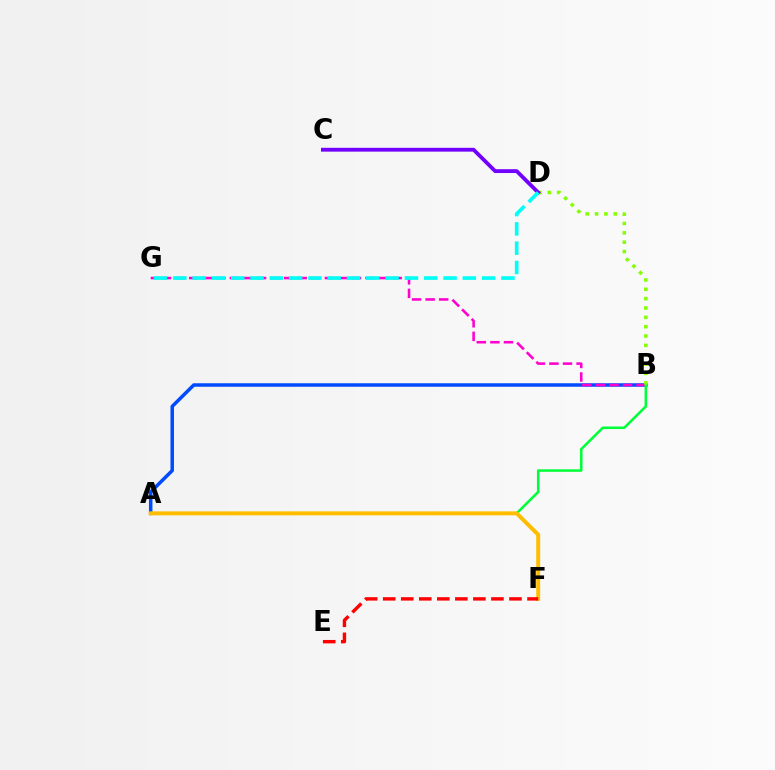{('A', 'B'): [{'color': '#004bff', 'line_style': 'solid', 'thickness': 2.52}, {'color': '#00ff39', 'line_style': 'solid', 'thickness': 1.83}], ('B', 'G'): [{'color': '#ff00cf', 'line_style': 'dashed', 'thickness': 1.84}], ('B', 'D'): [{'color': '#84ff00', 'line_style': 'dotted', 'thickness': 2.54}], ('C', 'D'): [{'color': '#7200ff', 'line_style': 'solid', 'thickness': 2.75}], ('A', 'F'): [{'color': '#ffbd00', 'line_style': 'solid', 'thickness': 2.86}], ('D', 'G'): [{'color': '#00fff6', 'line_style': 'dashed', 'thickness': 2.62}], ('E', 'F'): [{'color': '#ff0000', 'line_style': 'dashed', 'thickness': 2.45}]}